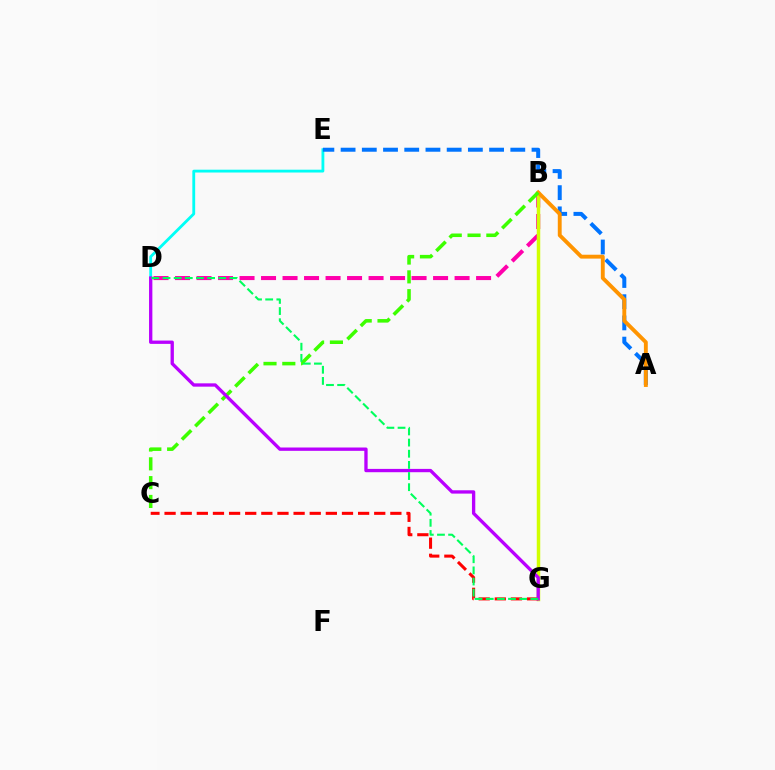{('D', 'E'): [{'color': '#00fff6', 'line_style': 'solid', 'thickness': 2.03}], ('A', 'E'): [{'color': '#0074ff', 'line_style': 'dashed', 'thickness': 2.88}], ('B', 'G'): [{'color': '#2500ff', 'line_style': 'dashed', 'thickness': 1.91}, {'color': '#d1ff00', 'line_style': 'solid', 'thickness': 2.5}], ('B', 'D'): [{'color': '#ff00ac', 'line_style': 'dashed', 'thickness': 2.92}], ('A', 'B'): [{'color': '#ff9400', 'line_style': 'solid', 'thickness': 2.79}], ('B', 'C'): [{'color': '#3dff00', 'line_style': 'dashed', 'thickness': 2.55}], ('C', 'G'): [{'color': '#ff0000', 'line_style': 'dashed', 'thickness': 2.19}], ('D', 'G'): [{'color': '#b900ff', 'line_style': 'solid', 'thickness': 2.39}, {'color': '#00ff5c', 'line_style': 'dashed', 'thickness': 1.51}]}